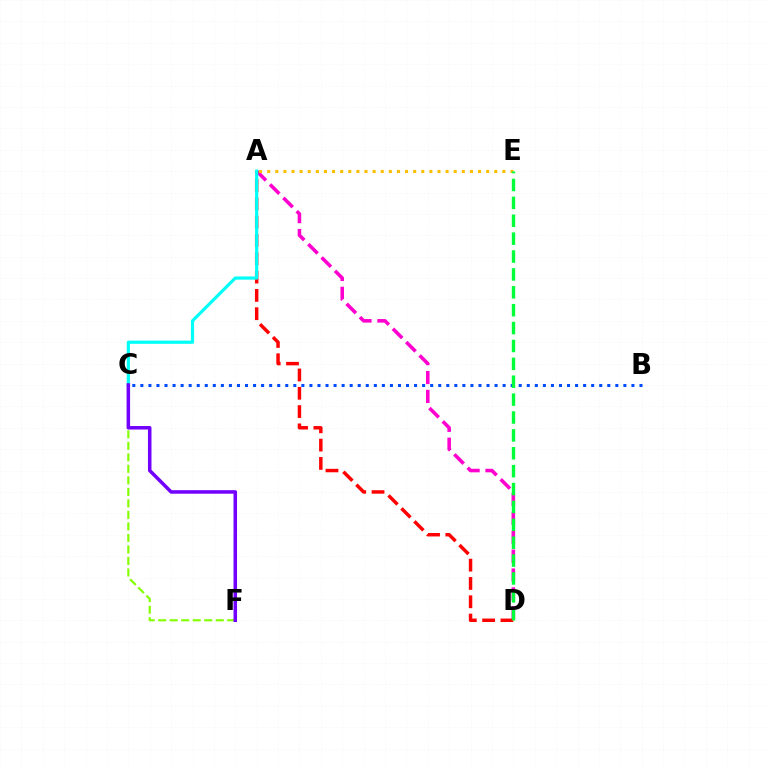{('A', 'D'): [{'color': '#ff00cf', 'line_style': 'dashed', 'thickness': 2.57}, {'color': '#ff0000', 'line_style': 'dashed', 'thickness': 2.49}], ('A', 'E'): [{'color': '#ffbd00', 'line_style': 'dotted', 'thickness': 2.2}], ('C', 'F'): [{'color': '#84ff00', 'line_style': 'dashed', 'thickness': 1.56}, {'color': '#7200ff', 'line_style': 'solid', 'thickness': 2.54}], ('B', 'C'): [{'color': '#004bff', 'line_style': 'dotted', 'thickness': 2.19}], ('D', 'E'): [{'color': '#00ff39', 'line_style': 'dashed', 'thickness': 2.43}], ('A', 'C'): [{'color': '#00fff6', 'line_style': 'solid', 'thickness': 2.3}]}